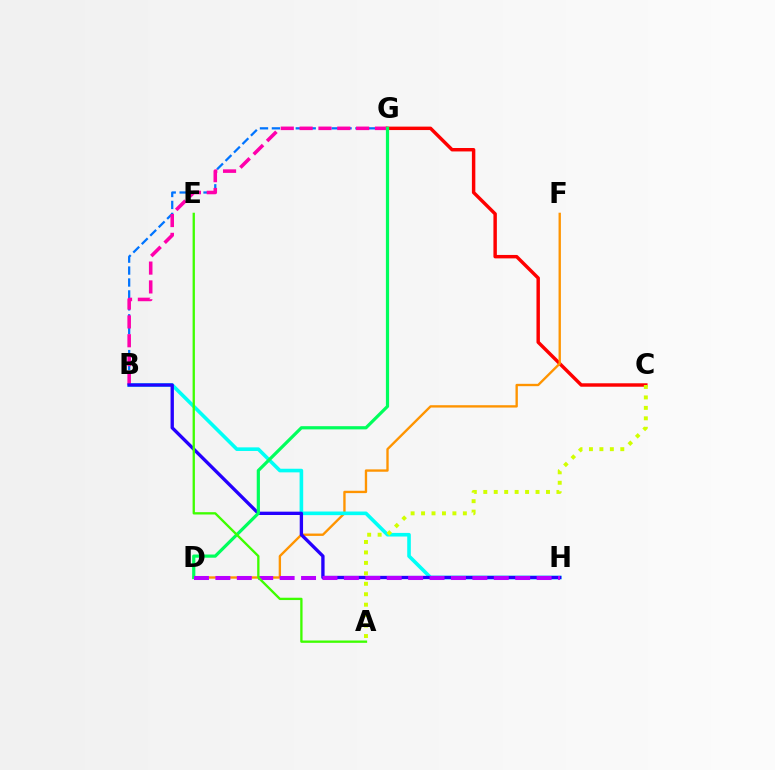{('B', 'G'): [{'color': '#0074ff', 'line_style': 'dashed', 'thickness': 1.62}, {'color': '#ff00ac', 'line_style': 'dashed', 'thickness': 2.56}], ('C', 'G'): [{'color': '#ff0000', 'line_style': 'solid', 'thickness': 2.48}], ('D', 'F'): [{'color': '#ff9400', 'line_style': 'solid', 'thickness': 1.69}], ('B', 'H'): [{'color': '#00fff6', 'line_style': 'solid', 'thickness': 2.6}, {'color': '#2500ff', 'line_style': 'solid', 'thickness': 2.4}], ('A', 'C'): [{'color': '#d1ff00', 'line_style': 'dotted', 'thickness': 2.84}], ('D', 'G'): [{'color': '#00ff5c', 'line_style': 'solid', 'thickness': 2.3}], ('D', 'H'): [{'color': '#b900ff', 'line_style': 'dashed', 'thickness': 2.91}], ('A', 'E'): [{'color': '#3dff00', 'line_style': 'solid', 'thickness': 1.67}]}